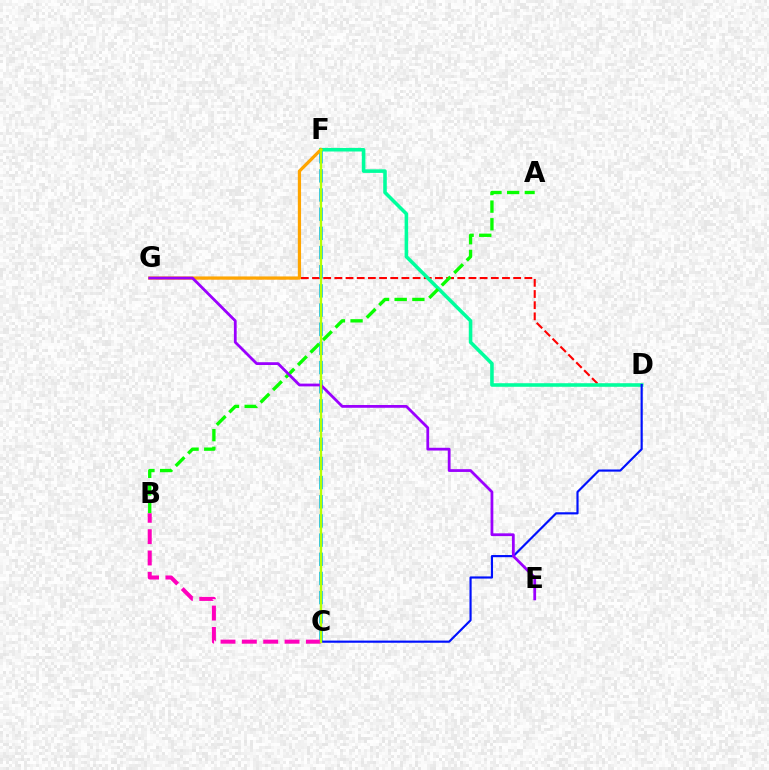{('D', 'G'): [{'color': '#ff0000', 'line_style': 'dashed', 'thickness': 1.52}], ('C', 'F'): [{'color': '#00b5ff', 'line_style': 'dashed', 'thickness': 2.6}, {'color': '#b3ff00', 'line_style': 'solid', 'thickness': 1.67}], ('D', 'F'): [{'color': '#00ff9d', 'line_style': 'solid', 'thickness': 2.56}], ('C', 'D'): [{'color': '#0010ff', 'line_style': 'solid', 'thickness': 1.56}], ('F', 'G'): [{'color': '#ffa500', 'line_style': 'solid', 'thickness': 2.33}], ('A', 'B'): [{'color': '#08ff00', 'line_style': 'dashed', 'thickness': 2.4}], ('E', 'G'): [{'color': '#9b00ff', 'line_style': 'solid', 'thickness': 2.0}], ('B', 'C'): [{'color': '#ff00bd', 'line_style': 'dashed', 'thickness': 2.9}]}